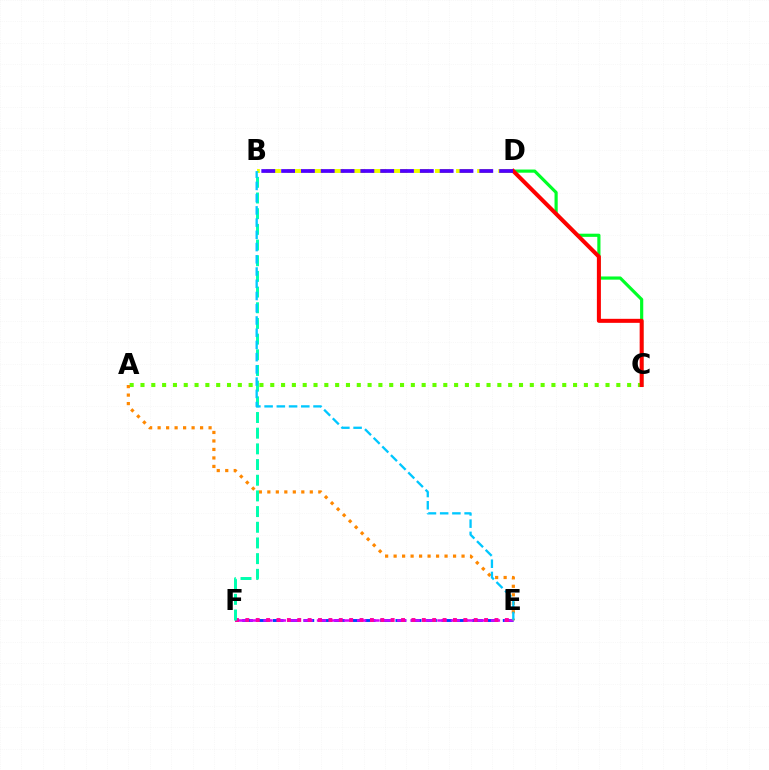{('B', 'D'): [{'color': '#eeff00', 'line_style': 'dashed', 'thickness': 2.87}, {'color': '#4f00ff', 'line_style': 'dashed', 'thickness': 2.69}], ('E', 'F'): [{'color': '#003fff', 'line_style': 'dashed', 'thickness': 2.08}, {'color': '#d600ff', 'line_style': 'dashed', 'thickness': 1.82}, {'color': '#ff00a0', 'line_style': 'dotted', 'thickness': 2.82}], ('A', 'C'): [{'color': '#66ff00', 'line_style': 'dotted', 'thickness': 2.94}], ('A', 'E'): [{'color': '#ff8800', 'line_style': 'dotted', 'thickness': 2.31}], ('B', 'F'): [{'color': '#00ffaf', 'line_style': 'dashed', 'thickness': 2.13}], ('B', 'E'): [{'color': '#00c7ff', 'line_style': 'dashed', 'thickness': 1.66}], ('C', 'D'): [{'color': '#00ff27', 'line_style': 'solid', 'thickness': 2.28}, {'color': '#ff0000', 'line_style': 'solid', 'thickness': 2.9}]}